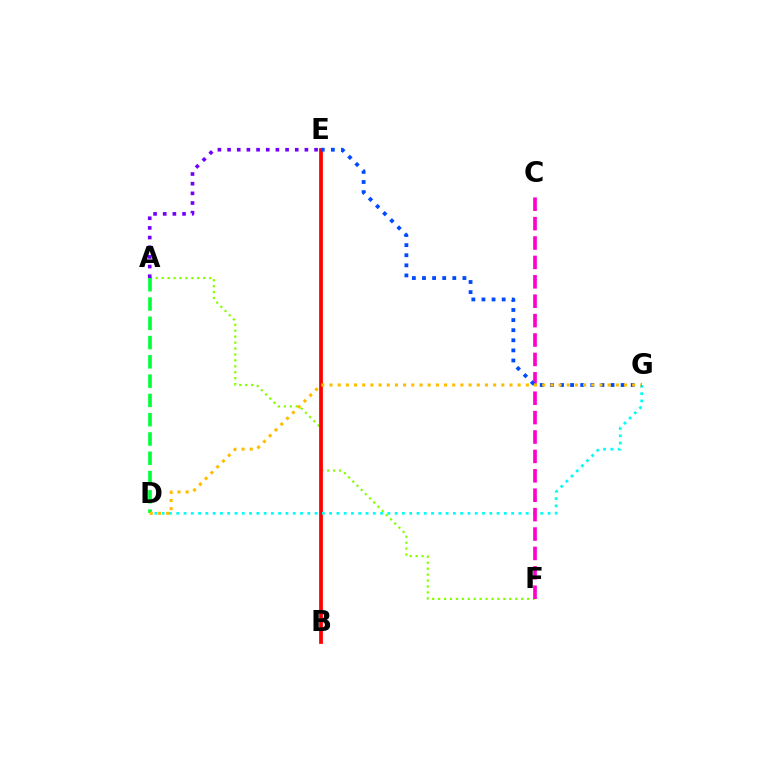{('A', 'F'): [{'color': '#84ff00', 'line_style': 'dotted', 'thickness': 1.61}], ('A', 'D'): [{'color': '#00ff39', 'line_style': 'dashed', 'thickness': 2.62}], ('B', 'E'): [{'color': '#ff0000', 'line_style': 'solid', 'thickness': 2.7}], ('D', 'G'): [{'color': '#00fff6', 'line_style': 'dotted', 'thickness': 1.98}, {'color': '#ffbd00', 'line_style': 'dotted', 'thickness': 2.22}], ('C', 'F'): [{'color': '#ff00cf', 'line_style': 'dashed', 'thickness': 2.64}], ('E', 'G'): [{'color': '#004bff', 'line_style': 'dotted', 'thickness': 2.75}], ('A', 'E'): [{'color': '#7200ff', 'line_style': 'dotted', 'thickness': 2.63}]}